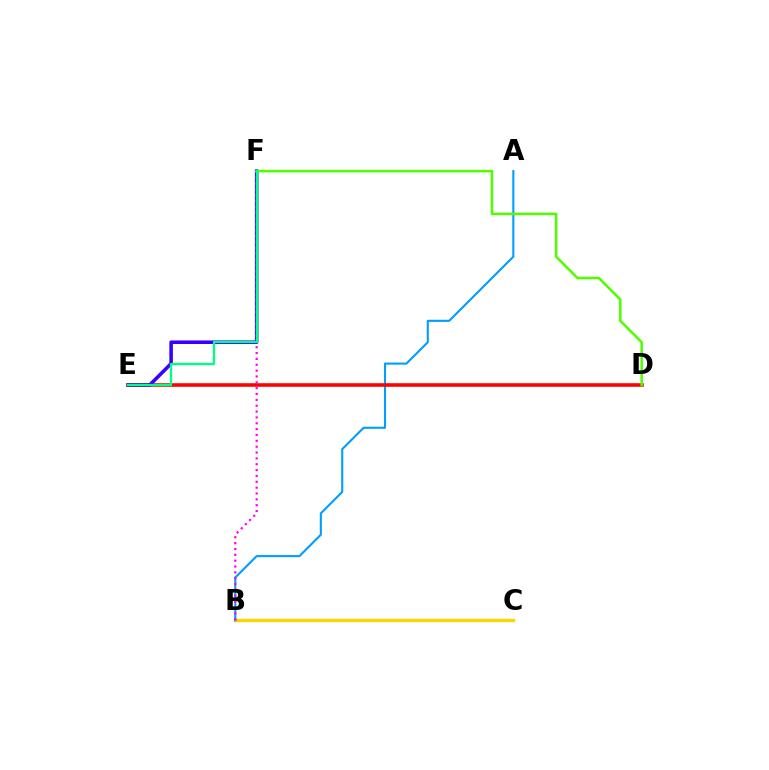{('B', 'C'): [{'color': '#ffd500', 'line_style': 'solid', 'thickness': 2.41}], ('A', 'B'): [{'color': '#009eff', 'line_style': 'solid', 'thickness': 1.51}], ('D', 'E'): [{'color': '#ff0000', 'line_style': 'solid', 'thickness': 2.58}], ('E', 'F'): [{'color': '#3700ff', 'line_style': 'solid', 'thickness': 2.56}, {'color': '#00ff86', 'line_style': 'solid', 'thickness': 1.67}], ('B', 'F'): [{'color': '#ff00ed', 'line_style': 'dotted', 'thickness': 1.59}], ('D', 'F'): [{'color': '#4fff00', 'line_style': 'solid', 'thickness': 1.81}]}